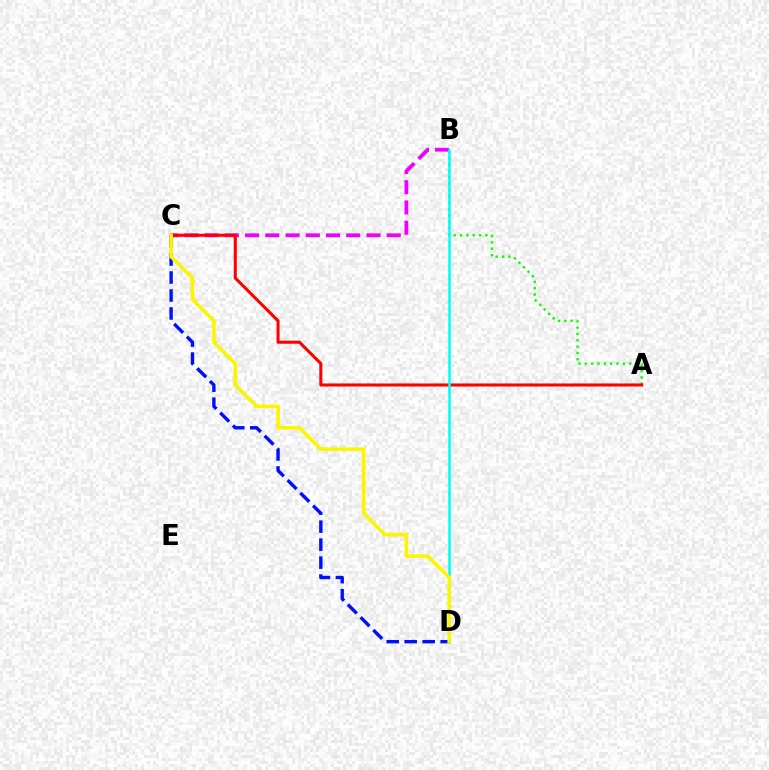{('C', 'D'): [{'color': '#0010ff', 'line_style': 'dashed', 'thickness': 2.44}, {'color': '#fcf500', 'line_style': 'solid', 'thickness': 2.56}], ('B', 'C'): [{'color': '#ee00ff', 'line_style': 'dashed', 'thickness': 2.75}], ('A', 'B'): [{'color': '#08ff00', 'line_style': 'dotted', 'thickness': 1.72}], ('A', 'C'): [{'color': '#ff0000', 'line_style': 'solid', 'thickness': 2.2}], ('B', 'D'): [{'color': '#00fff6', 'line_style': 'solid', 'thickness': 1.85}]}